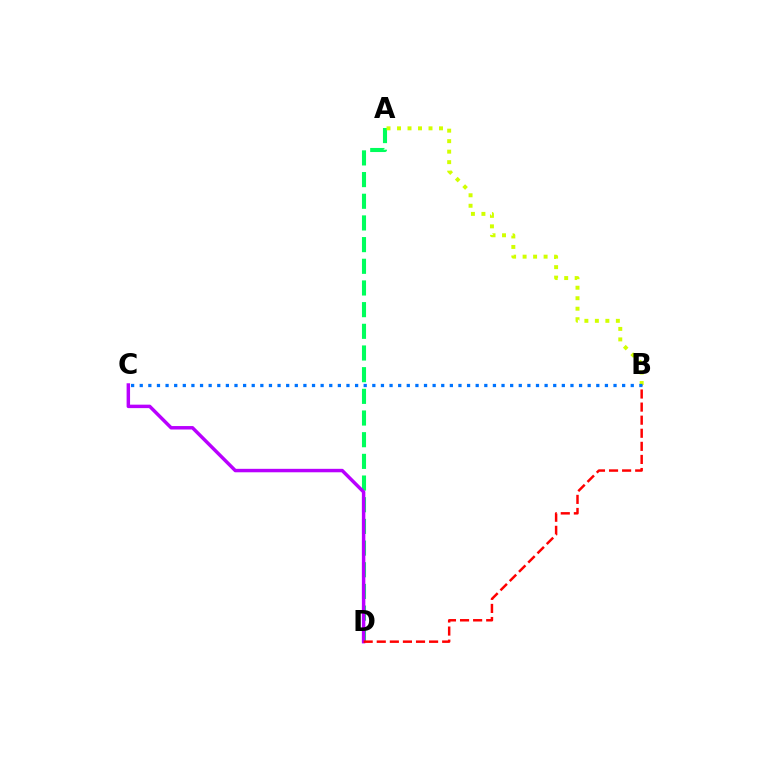{('A', 'D'): [{'color': '#00ff5c', 'line_style': 'dashed', 'thickness': 2.94}], ('A', 'B'): [{'color': '#d1ff00', 'line_style': 'dotted', 'thickness': 2.85}], ('C', 'D'): [{'color': '#b900ff', 'line_style': 'solid', 'thickness': 2.49}], ('B', 'D'): [{'color': '#ff0000', 'line_style': 'dashed', 'thickness': 1.78}], ('B', 'C'): [{'color': '#0074ff', 'line_style': 'dotted', 'thickness': 2.34}]}